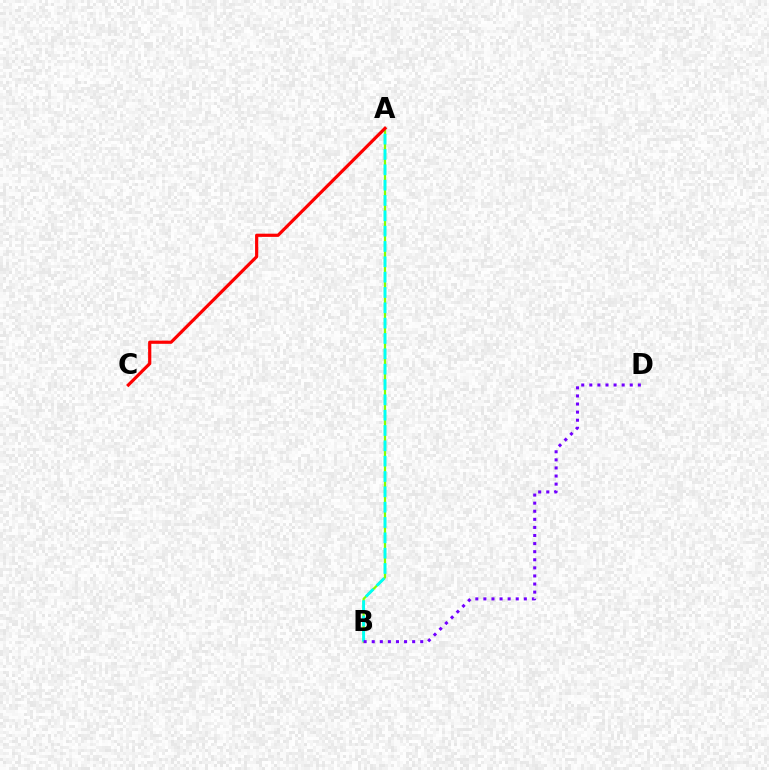{('A', 'B'): [{'color': '#84ff00', 'line_style': 'solid', 'thickness': 1.6}, {'color': '#00fff6', 'line_style': 'dashed', 'thickness': 2.08}], ('A', 'C'): [{'color': '#ff0000', 'line_style': 'solid', 'thickness': 2.3}], ('B', 'D'): [{'color': '#7200ff', 'line_style': 'dotted', 'thickness': 2.2}]}